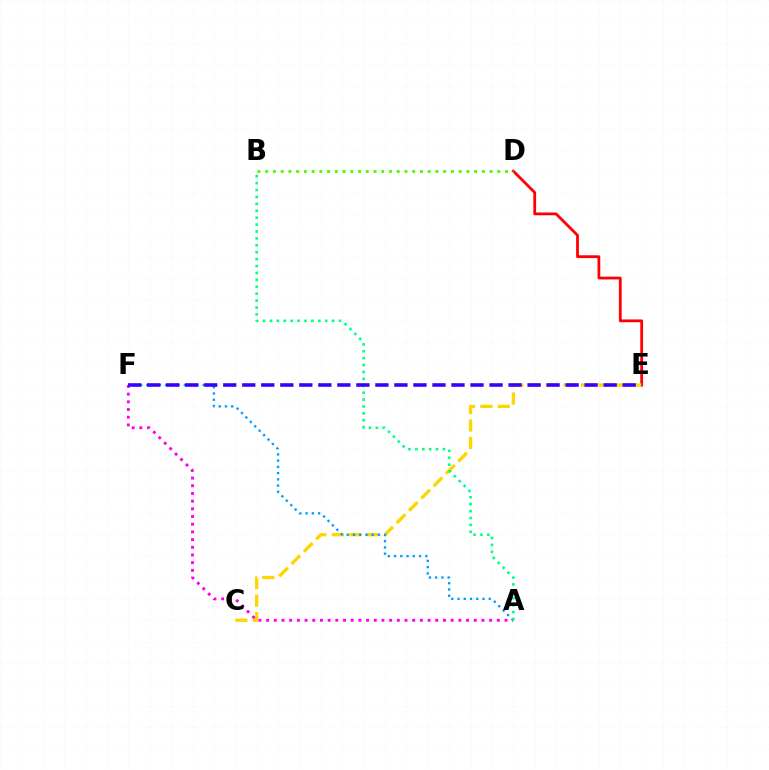{('D', 'E'): [{'color': '#ff0000', 'line_style': 'solid', 'thickness': 2.0}], ('C', 'E'): [{'color': '#ffd500', 'line_style': 'dashed', 'thickness': 2.37}], ('A', 'F'): [{'color': '#ff00ed', 'line_style': 'dotted', 'thickness': 2.09}, {'color': '#009eff', 'line_style': 'dotted', 'thickness': 1.7}], ('B', 'D'): [{'color': '#4fff00', 'line_style': 'dotted', 'thickness': 2.1}], ('A', 'B'): [{'color': '#00ff86', 'line_style': 'dotted', 'thickness': 1.88}], ('E', 'F'): [{'color': '#3700ff', 'line_style': 'dashed', 'thickness': 2.58}]}